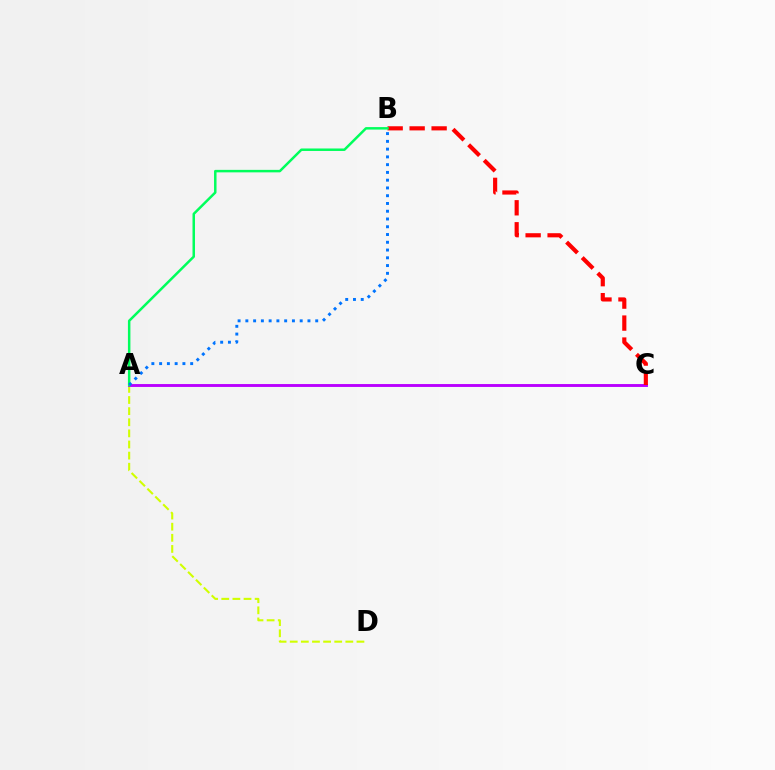{('A', 'D'): [{'color': '#d1ff00', 'line_style': 'dashed', 'thickness': 1.51}], ('A', 'C'): [{'color': '#b900ff', 'line_style': 'solid', 'thickness': 2.08}], ('B', 'C'): [{'color': '#ff0000', 'line_style': 'dashed', 'thickness': 2.99}], ('A', 'B'): [{'color': '#00ff5c', 'line_style': 'solid', 'thickness': 1.79}, {'color': '#0074ff', 'line_style': 'dotted', 'thickness': 2.11}]}